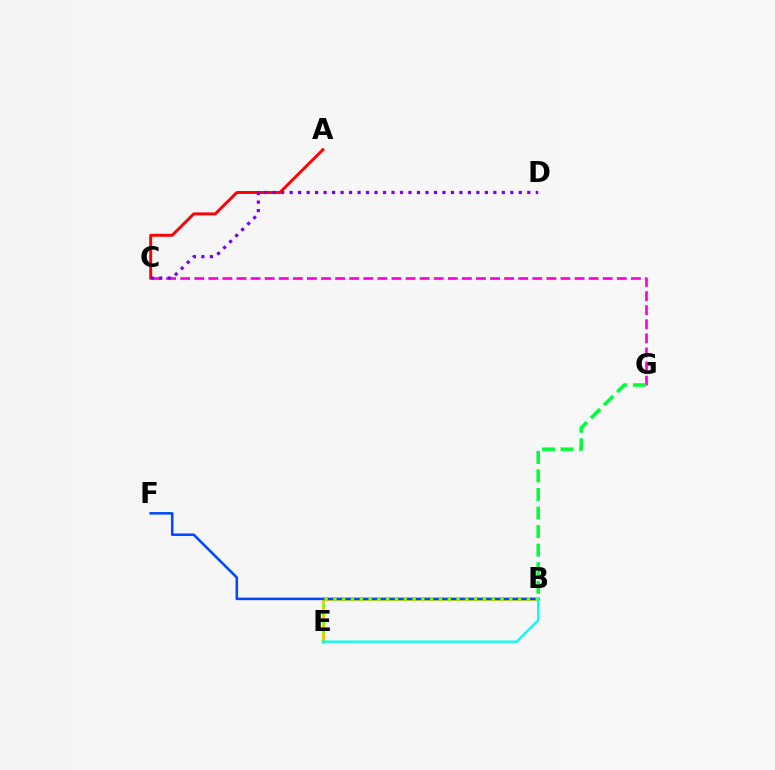{('B', 'E'): [{'color': '#ffbd00', 'line_style': 'solid', 'thickness': 1.98}, {'color': '#84ff00', 'line_style': 'dotted', 'thickness': 2.39}, {'color': '#00fff6', 'line_style': 'solid', 'thickness': 1.67}], ('B', 'F'): [{'color': '#004bff', 'line_style': 'solid', 'thickness': 1.85}], ('C', 'G'): [{'color': '#ff00cf', 'line_style': 'dashed', 'thickness': 1.91}], ('A', 'C'): [{'color': '#ff0000', 'line_style': 'solid', 'thickness': 2.11}], ('B', 'G'): [{'color': '#00ff39', 'line_style': 'dashed', 'thickness': 2.52}], ('C', 'D'): [{'color': '#7200ff', 'line_style': 'dotted', 'thickness': 2.31}]}